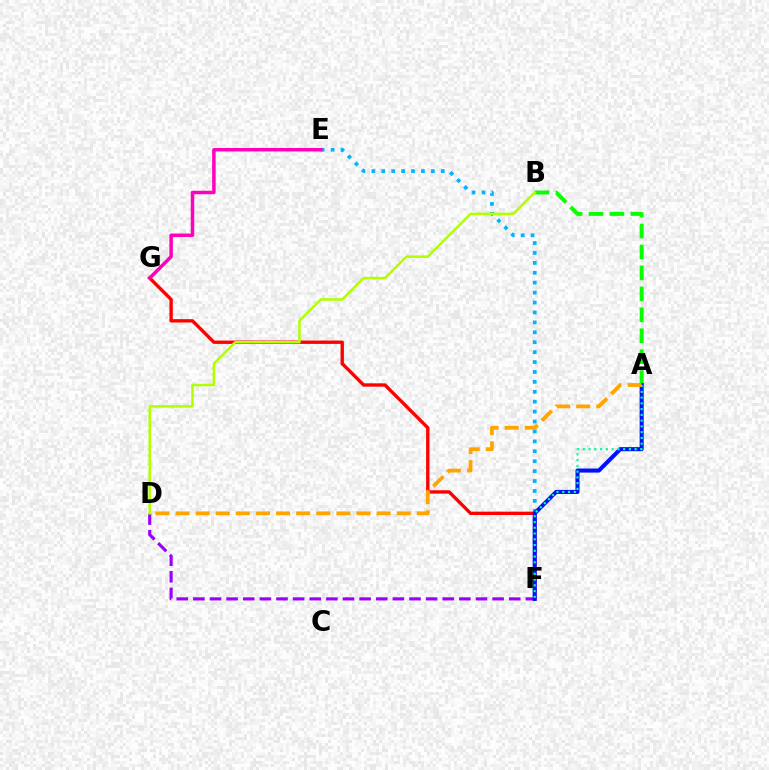{('A', 'B'): [{'color': '#08ff00', 'line_style': 'dashed', 'thickness': 2.84}], ('E', 'F'): [{'color': '#00b5ff', 'line_style': 'dotted', 'thickness': 2.69}], ('D', 'F'): [{'color': '#9b00ff', 'line_style': 'dashed', 'thickness': 2.26}], ('F', 'G'): [{'color': '#ff0000', 'line_style': 'solid', 'thickness': 2.42}], ('A', 'F'): [{'color': '#0010ff', 'line_style': 'solid', 'thickness': 2.92}, {'color': '#00ff9d', 'line_style': 'dotted', 'thickness': 1.56}], ('E', 'G'): [{'color': '#ff00bd', 'line_style': 'solid', 'thickness': 2.51}], ('B', 'D'): [{'color': '#b3ff00', 'line_style': 'solid', 'thickness': 1.84}], ('A', 'D'): [{'color': '#ffa500', 'line_style': 'dashed', 'thickness': 2.73}]}